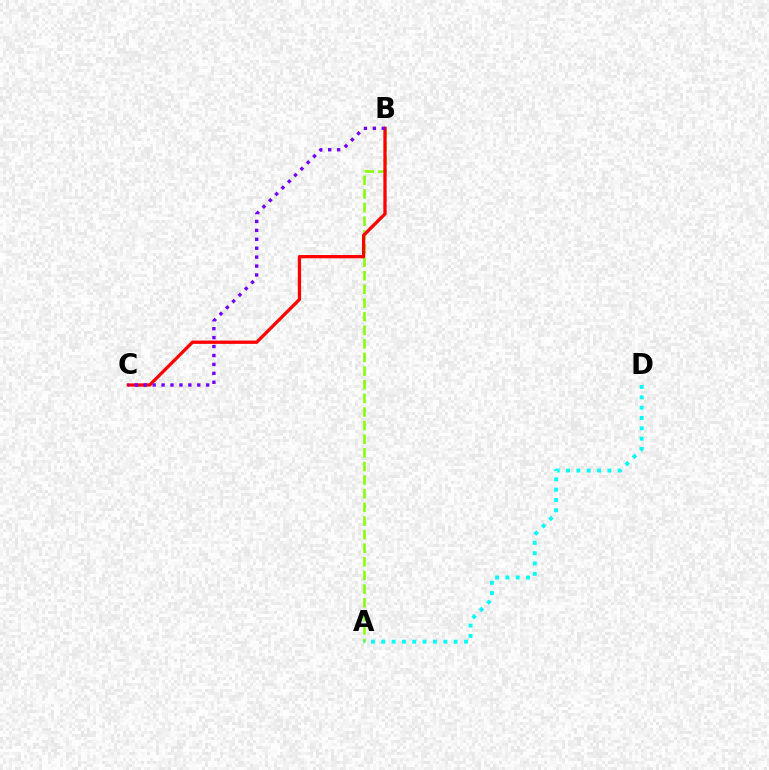{('A', 'B'): [{'color': '#84ff00', 'line_style': 'dashed', 'thickness': 1.85}], ('B', 'C'): [{'color': '#ff0000', 'line_style': 'solid', 'thickness': 2.36}, {'color': '#7200ff', 'line_style': 'dotted', 'thickness': 2.43}], ('A', 'D'): [{'color': '#00fff6', 'line_style': 'dotted', 'thickness': 2.81}]}